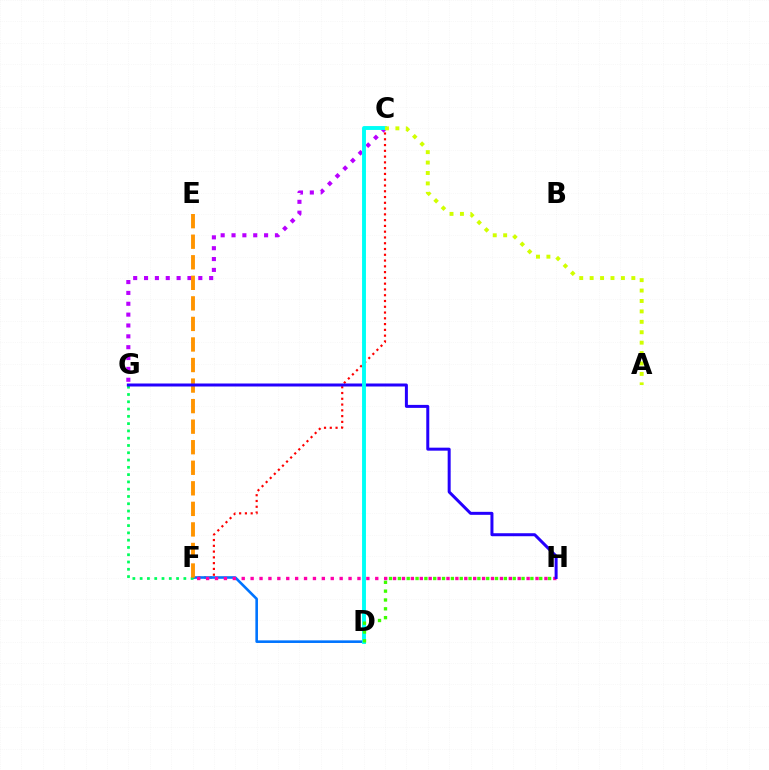{('C', 'F'): [{'color': '#ff0000', 'line_style': 'dotted', 'thickness': 1.57}], ('C', 'G'): [{'color': '#b900ff', 'line_style': 'dotted', 'thickness': 2.95}], ('D', 'F'): [{'color': '#0074ff', 'line_style': 'solid', 'thickness': 1.87}], ('F', 'G'): [{'color': '#00ff5c', 'line_style': 'dotted', 'thickness': 1.98}], ('F', 'H'): [{'color': '#ff00ac', 'line_style': 'dotted', 'thickness': 2.42}], ('E', 'F'): [{'color': '#ff9400', 'line_style': 'dashed', 'thickness': 2.79}], ('G', 'H'): [{'color': '#2500ff', 'line_style': 'solid', 'thickness': 2.16}], ('C', 'D'): [{'color': '#00fff6', 'line_style': 'solid', 'thickness': 2.81}], ('A', 'C'): [{'color': '#d1ff00', 'line_style': 'dotted', 'thickness': 2.83}], ('D', 'H'): [{'color': '#3dff00', 'line_style': 'dotted', 'thickness': 2.4}]}